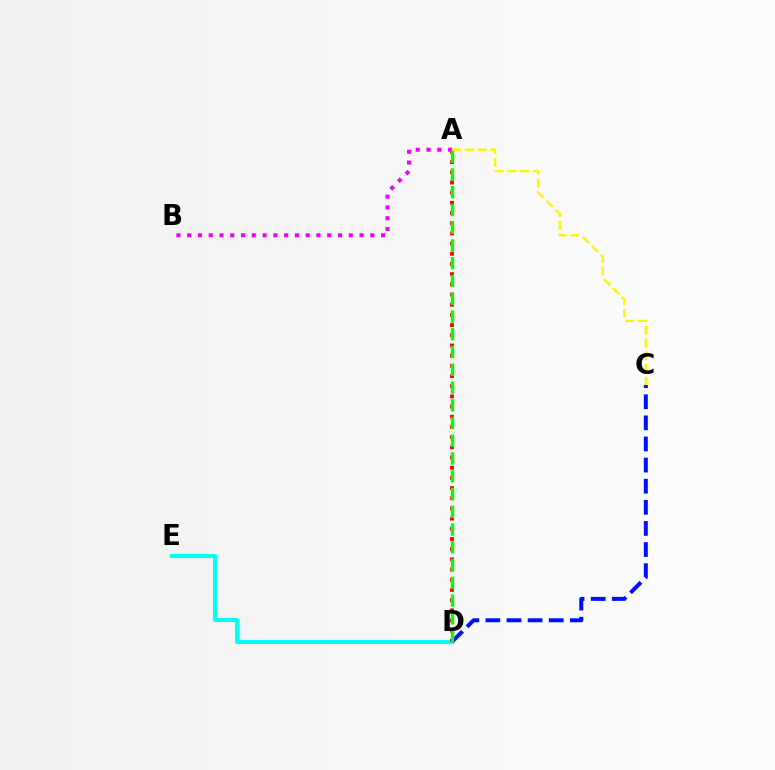{('D', 'E'): [{'color': '#00fff6', 'line_style': 'solid', 'thickness': 2.92}], ('A', 'D'): [{'color': '#ff0000', 'line_style': 'dotted', 'thickness': 2.77}, {'color': '#08ff00', 'line_style': 'dashed', 'thickness': 2.41}], ('A', 'B'): [{'color': '#ee00ff', 'line_style': 'dotted', 'thickness': 2.93}], ('C', 'D'): [{'color': '#0010ff', 'line_style': 'dashed', 'thickness': 2.87}], ('A', 'C'): [{'color': '#fcf500', 'line_style': 'dashed', 'thickness': 1.73}]}